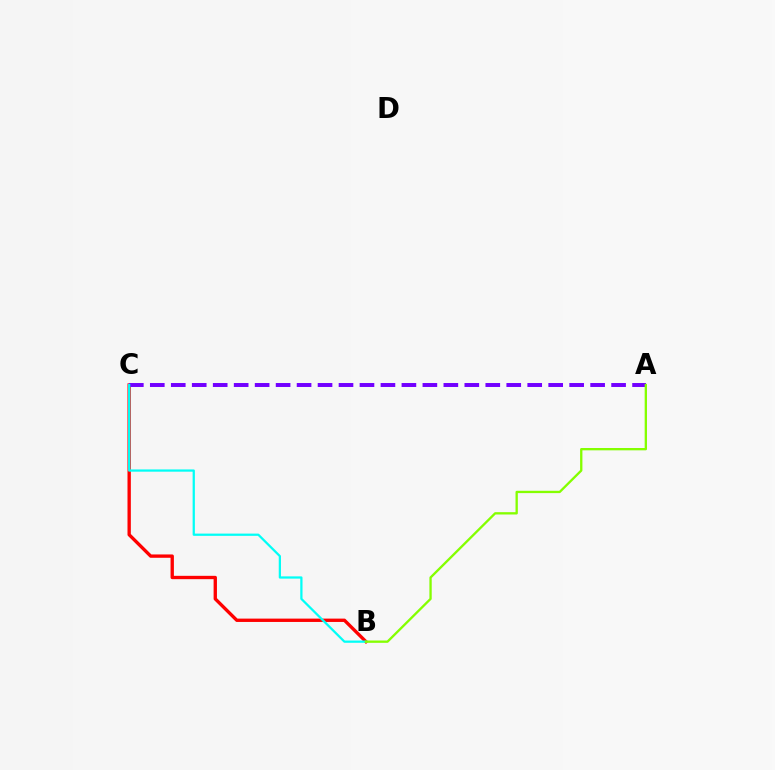{('B', 'C'): [{'color': '#ff0000', 'line_style': 'solid', 'thickness': 2.41}, {'color': '#00fff6', 'line_style': 'solid', 'thickness': 1.62}], ('A', 'C'): [{'color': '#7200ff', 'line_style': 'dashed', 'thickness': 2.85}], ('A', 'B'): [{'color': '#84ff00', 'line_style': 'solid', 'thickness': 1.67}]}